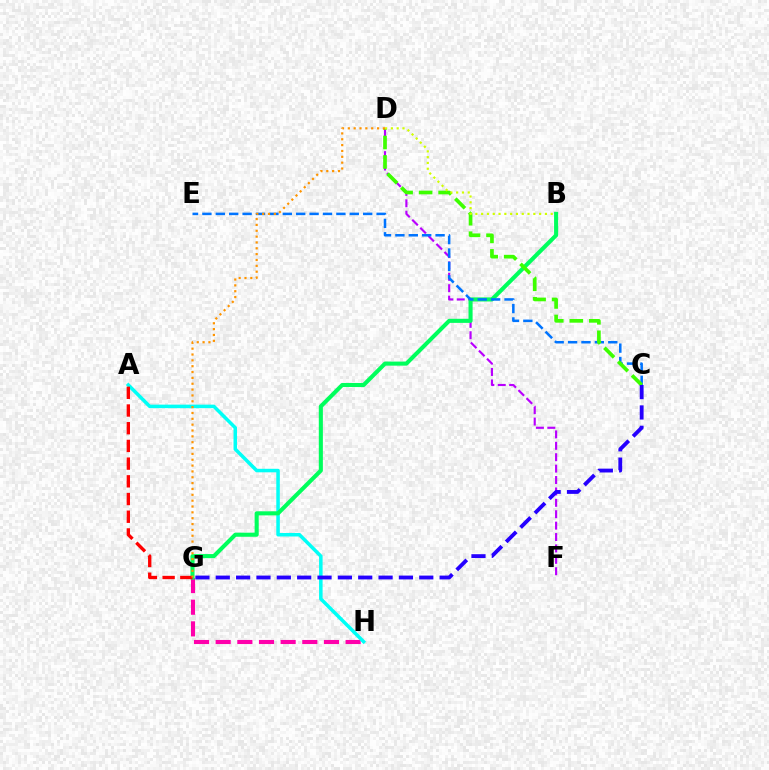{('D', 'F'): [{'color': '#b900ff', 'line_style': 'dashed', 'thickness': 1.55}], ('G', 'H'): [{'color': '#ff00ac', 'line_style': 'dashed', 'thickness': 2.94}], ('A', 'H'): [{'color': '#00fff6', 'line_style': 'solid', 'thickness': 2.53}], ('B', 'G'): [{'color': '#00ff5c', 'line_style': 'solid', 'thickness': 2.94}], ('C', 'E'): [{'color': '#0074ff', 'line_style': 'dashed', 'thickness': 1.82}], ('A', 'G'): [{'color': '#ff0000', 'line_style': 'dashed', 'thickness': 2.41}], ('C', 'D'): [{'color': '#3dff00', 'line_style': 'dashed', 'thickness': 2.65}], ('C', 'G'): [{'color': '#2500ff', 'line_style': 'dashed', 'thickness': 2.76}], ('D', 'G'): [{'color': '#ff9400', 'line_style': 'dotted', 'thickness': 1.59}], ('B', 'D'): [{'color': '#d1ff00', 'line_style': 'dotted', 'thickness': 1.58}]}